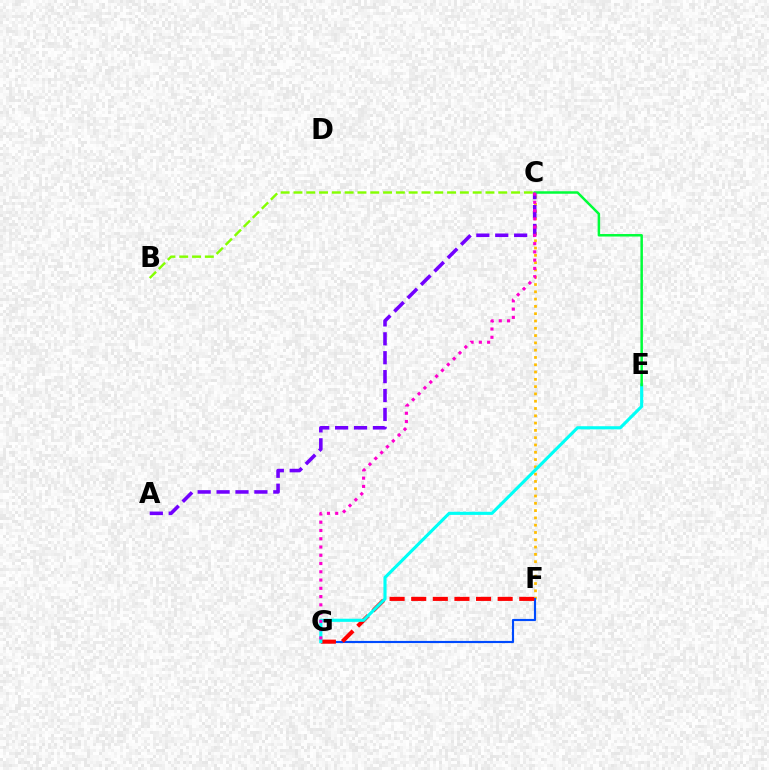{('C', 'F'): [{'color': '#ffbd00', 'line_style': 'dotted', 'thickness': 1.98}], ('F', 'G'): [{'color': '#004bff', 'line_style': 'solid', 'thickness': 1.54}, {'color': '#ff0000', 'line_style': 'dashed', 'thickness': 2.94}], ('A', 'C'): [{'color': '#7200ff', 'line_style': 'dashed', 'thickness': 2.57}], ('E', 'G'): [{'color': '#00fff6', 'line_style': 'solid', 'thickness': 2.25}], ('C', 'E'): [{'color': '#00ff39', 'line_style': 'solid', 'thickness': 1.8}], ('B', 'C'): [{'color': '#84ff00', 'line_style': 'dashed', 'thickness': 1.74}], ('C', 'G'): [{'color': '#ff00cf', 'line_style': 'dotted', 'thickness': 2.24}]}